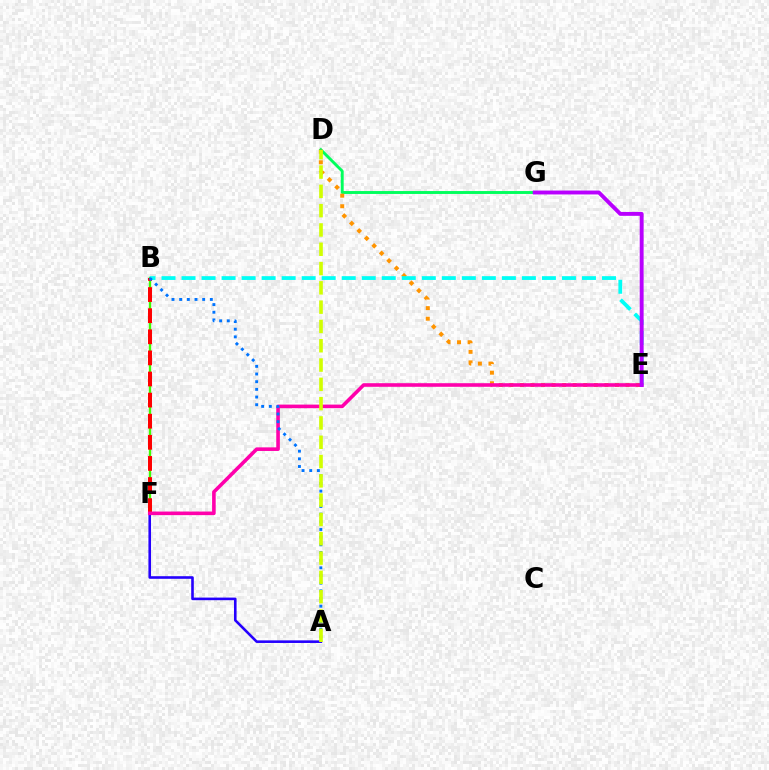{('D', 'G'): [{'color': '#00ff5c', 'line_style': 'solid', 'thickness': 2.09}], ('A', 'F'): [{'color': '#2500ff', 'line_style': 'solid', 'thickness': 1.87}], ('B', 'F'): [{'color': '#3dff00', 'line_style': 'solid', 'thickness': 1.68}, {'color': '#ff0000', 'line_style': 'dashed', 'thickness': 2.87}], ('D', 'E'): [{'color': '#ff9400', 'line_style': 'dotted', 'thickness': 2.87}], ('B', 'E'): [{'color': '#00fff6', 'line_style': 'dashed', 'thickness': 2.72}], ('E', 'F'): [{'color': '#ff00ac', 'line_style': 'solid', 'thickness': 2.59}], ('E', 'G'): [{'color': '#b900ff', 'line_style': 'solid', 'thickness': 2.8}], ('A', 'B'): [{'color': '#0074ff', 'line_style': 'dotted', 'thickness': 2.08}], ('A', 'D'): [{'color': '#d1ff00', 'line_style': 'dashed', 'thickness': 2.62}]}